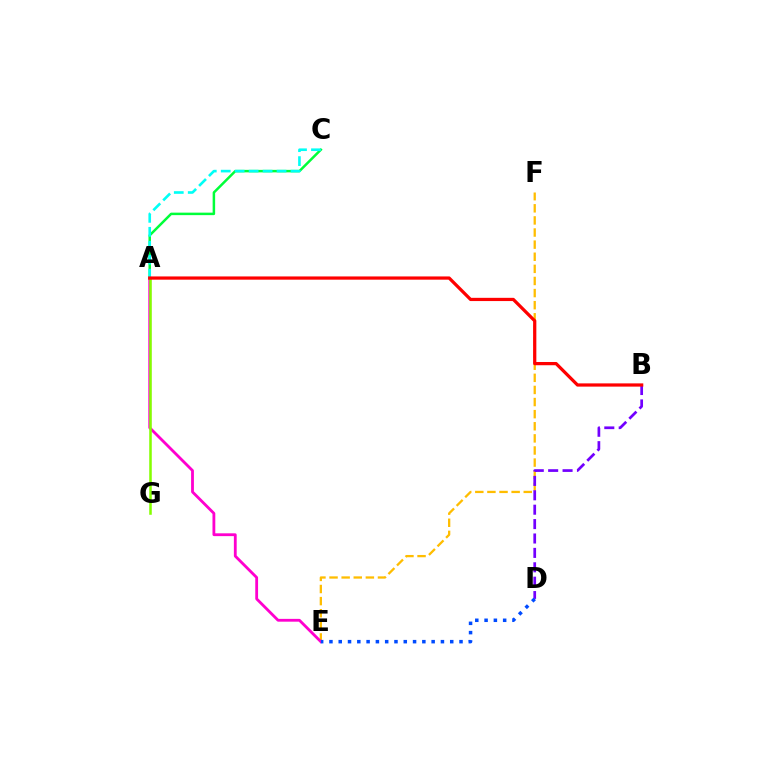{('E', 'F'): [{'color': '#ffbd00', 'line_style': 'dashed', 'thickness': 1.64}], ('B', 'D'): [{'color': '#7200ff', 'line_style': 'dashed', 'thickness': 1.96}], ('A', 'E'): [{'color': '#ff00cf', 'line_style': 'solid', 'thickness': 2.02}], ('D', 'E'): [{'color': '#004bff', 'line_style': 'dotted', 'thickness': 2.52}], ('A', 'C'): [{'color': '#00ff39', 'line_style': 'solid', 'thickness': 1.8}, {'color': '#00fff6', 'line_style': 'dashed', 'thickness': 1.9}], ('A', 'G'): [{'color': '#84ff00', 'line_style': 'solid', 'thickness': 1.83}], ('A', 'B'): [{'color': '#ff0000', 'line_style': 'solid', 'thickness': 2.33}]}